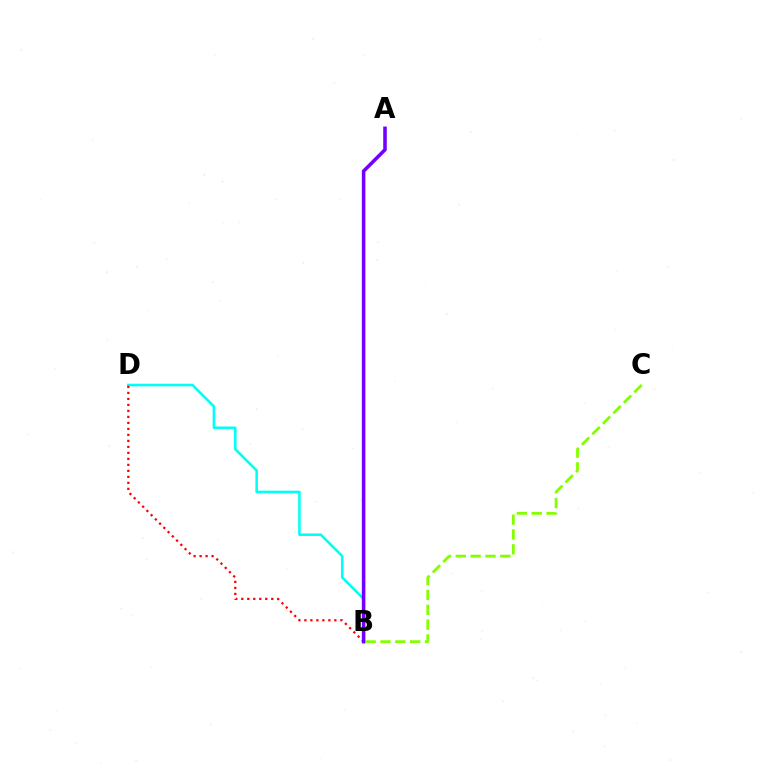{('B', 'D'): [{'color': '#00fff6', 'line_style': 'solid', 'thickness': 1.85}, {'color': '#ff0000', 'line_style': 'dotted', 'thickness': 1.63}], ('B', 'C'): [{'color': '#84ff00', 'line_style': 'dashed', 'thickness': 2.02}], ('A', 'B'): [{'color': '#7200ff', 'line_style': 'solid', 'thickness': 2.56}]}